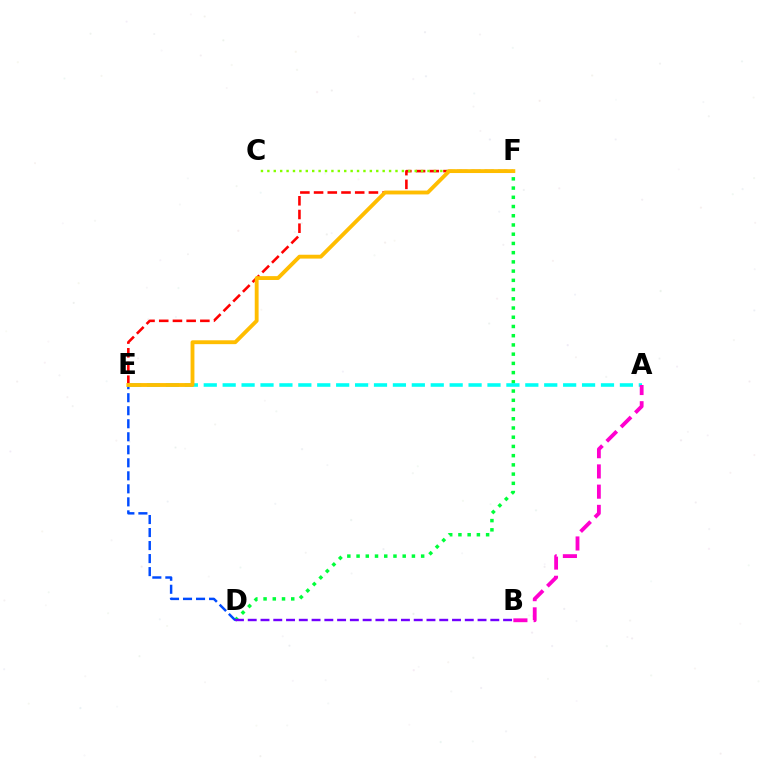{('D', 'F'): [{'color': '#00ff39', 'line_style': 'dotted', 'thickness': 2.51}], ('D', 'E'): [{'color': '#004bff', 'line_style': 'dashed', 'thickness': 1.77}], ('E', 'F'): [{'color': '#ff0000', 'line_style': 'dashed', 'thickness': 1.86}, {'color': '#ffbd00', 'line_style': 'solid', 'thickness': 2.77}], ('C', 'F'): [{'color': '#84ff00', 'line_style': 'dotted', 'thickness': 1.74}], ('A', 'E'): [{'color': '#00fff6', 'line_style': 'dashed', 'thickness': 2.57}], ('B', 'D'): [{'color': '#7200ff', 'line_style': 'dashed', 'thickness': 1.73}], ('A', 'B'): [{'color': '#ff00cf', 'line_style': 'dashed', 'thickness': 2.75}]}